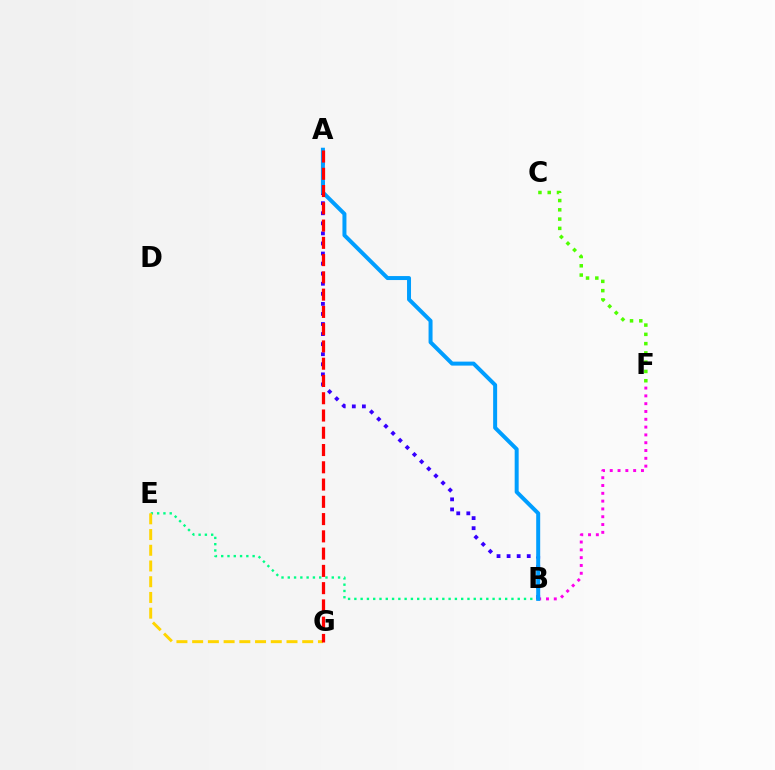{('B', 'F'): [{'color': '#ff00ed', 'line_style': 'dotted', 'thickness': 2.12}], ('B', 'E'): [{'color': '#00ff86', 'line_style': 'dotted', 'thickness': 1.71}], ('A', 'B'): [{'color': '#3700ff', 'line_style': 'dotted', 'thickness': 2.74}, {'color': '#009eff', 'line_style': 'solid', 'thickness': 2.87}], ('E', 'G'): [{'color': '#ffd500', 'line_style': 'dashed', 'thickness': 2.14}], ('C', 'F'): [{'color': '#4fff00', 'line_style': 'dotted', 'thickness': 2.52}], ('A', 'G'): [{'color': '#ff0000', 'line_style': 'dashed', 'thickness': 2.35}]}